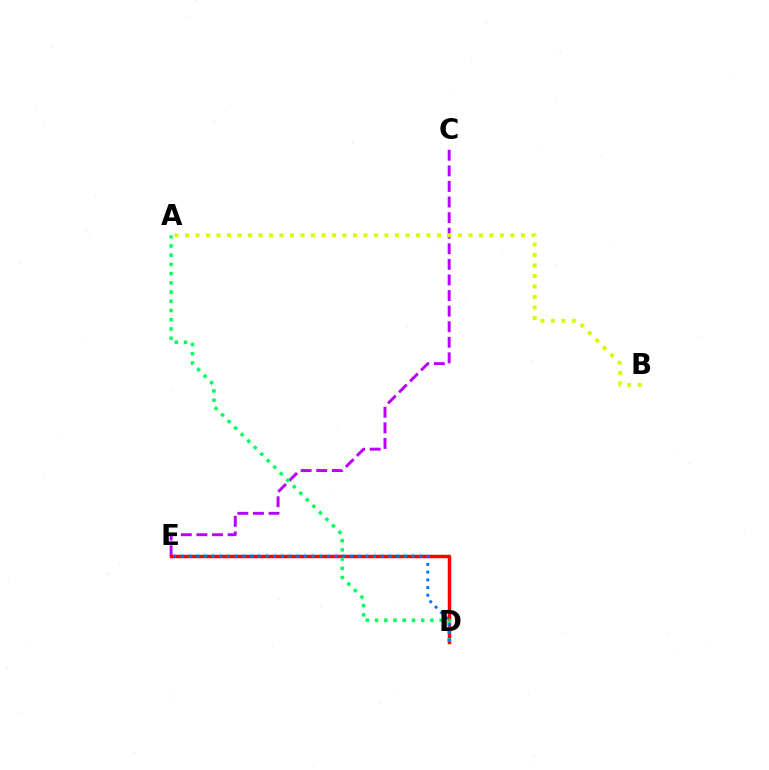{('C', 'E'): [{'color': '#b900ff', 'line_style': 'dashed', 'thickness': 2.12}], ('D', 'E'): [{'color': '#ff0000', 'line_style': 'solid', 'thickness': 2.5}, {'color': '#0074ff', 'line_style': 'dotted', 'thickness': 2.09}], ('A', 'B'): [{'color': '#d1ff00', 'line_style': 'dotted', 'thickness': 2.85}], ('A', 'D'): [{'color': '#00ff5c', 'line_style': 'dotted', 'thickness': 2.51}]}